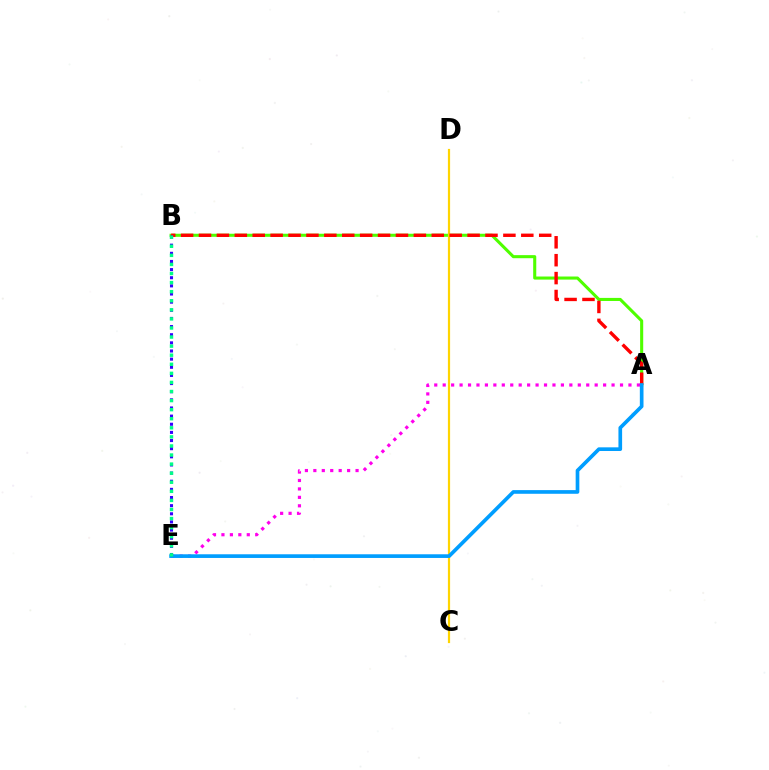{('A', 'B'): [{'color': '#4fff00', 'line_style': 'solid', 'thickness': 2.22}, {'color': '#ff0000', 'line_style': 'dashed', 'thickness': 2.43}], ('C', 'D'): [{'color': '#ffd500', 'line_style': 'solid', 'thickness': 1.59}], ('A', 'E'): [{'color': '#ff00ed', 'line_style': 'dotted', 'thickness': 2.29}, {'color': '#009eff', 'line_style': 'solid', 'thickness': 2.64}], ('B', 'E'): [{'color': '#3700ff', 'line_style': 'dotted', 'thickness': 2.21}, {'color': '#00ff86', 'line_style': 'dotted', 'thickness': 2.47}]}